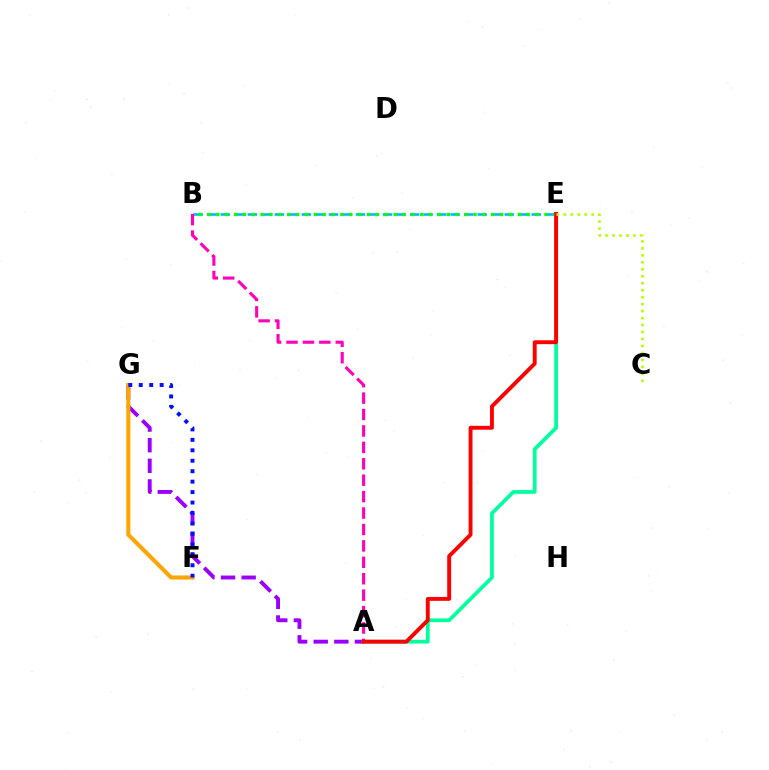{('A', 'G'): [{'color': '#9b00ff', 'line_style': 'dashed', 'thickness': 2.8}], ('B', 'E'): [{'color': '#00b5ff', 'line_style': 'dashed', 'thickness': 1.84}, {'color': '#08ff00', 'line_style': 'dotted', 'thickness': 2.41}], ('F', 'G'): [{'color': '#ffa500', 'line_style': 'solid', 'thickness': 2.94}, {'color': '#0010ff', 'line_style': 'dotted', 'thickness': 2.84}], ('A', 'E'): [{'color': '#00ff9d', 'line_style': 'solid', 'thickness': 2.69}, {'color': '#ff0000', 'line_style': 'solid', 'thickness': 2.8}], ('A', 'B'): [{'color': '#ff00bd', 'line_style': 'dashed', 'thickness': 2.23}], ('C', 'E'): [{'color': '#b3ff00', 'line_style': 'dotted', 'thickness': 1.89}]}